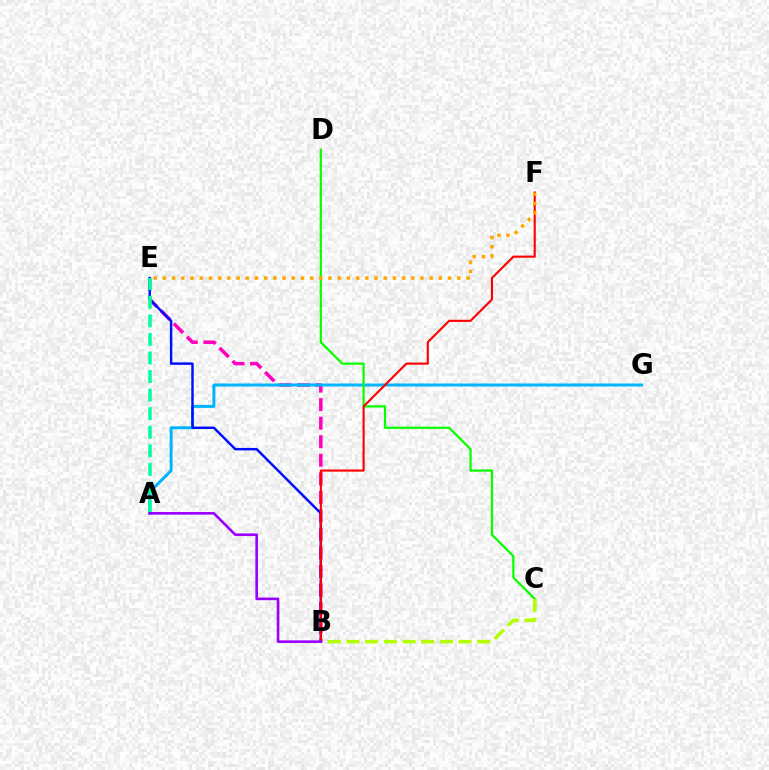{('B', 'E'): [{'color': '#ff00bd', 'line_style': 'dashed', 'thickness': 2.52}, {'color': '#0010ff', 'line_style': 'solid', 'thickness': 1.77}], ('A', 'G'): [{'color': '#00b5ff', 'line_style': 'solid', 'thickness': 2.15}], ('C', 'D'): [{'color': '#08ff00', 'line_style': 'solid', 'thickness': 1.6}], ('B', 'C'): [{'color': '#b3ff00', 'line_style': 'dashed', 'thickness': 2.54}], ('A', 'E'): [{'color': '#00ff9d', 'line_style': 'dashed', 'thickness': 2.52}], ('B', 'F'): [{'color': '#ff0000', 'line_style': 'solid', 'thickness': 1.53}], ('A', 'B'): [{'color': '#9b00ff', 'line_style': 'solid', 'thickness': 1.89}], ('E', 'F'): [{'color': '#ffa500', 'line_style': 'dotted', 'thickness': 2.5}]}